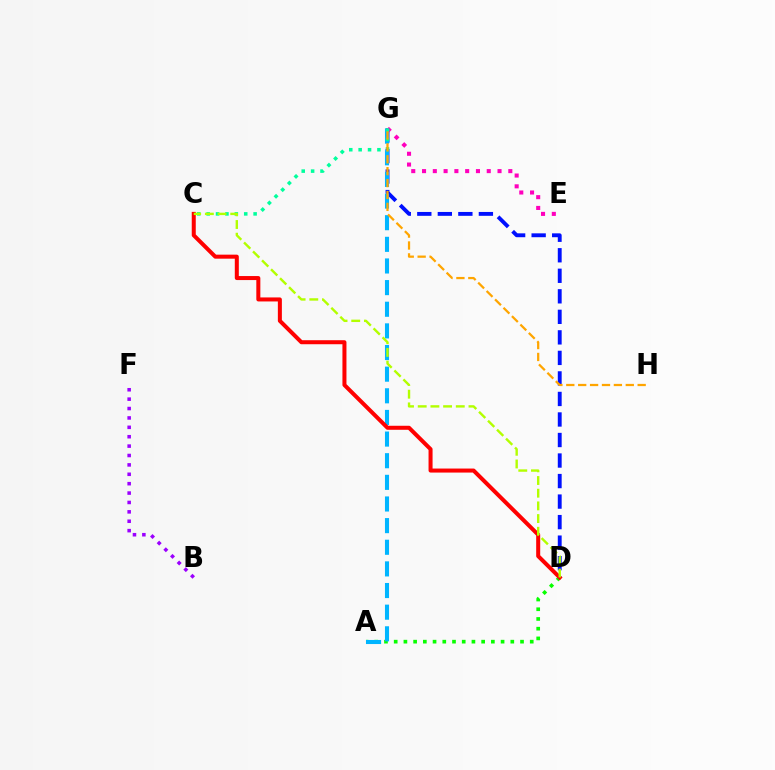{('D', 'G'): [{'color': '#0010ff', 'line_style': 'dashed', 'thickness': 2.79}], ('A', 'D'): [{'color': '#08ff00', 'line_style': 'dotted', 'thickness': 2.64}], ('A', 'G'): [{'color': '#00b5ff', 'line_style': 'dashed', 'thickness': 2.94}], ('E', 'G'): [{'color': '#ff00bd', 'line_style': 'dotted', 'thickness': 2.93}], ('C', 'G'): [{'color': '#00ff9d', 'line_style': 'dotted', 'thickness': 2.55}], ('B', 'F'): [{'color': '#9b00ff', 'line_style': 'dotted', 'thickness': 2.55}], ('C', 'D'): [{'color': '#ff0000', 'line_style': 'solid', 'thickness': 2.89}, {'color': '#b3ff00', 'line_style': 'dashed', 'thickness': 1.72}], ('G', 'H'): [{'color': '#ffa500', 'line_style': 'dashed', 'thickness': 1.62}]}